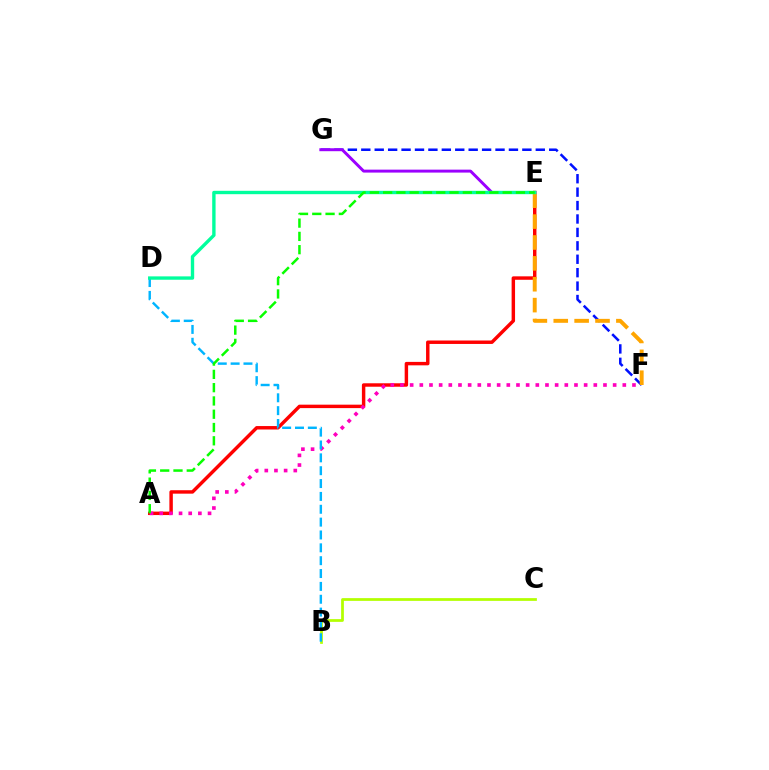{('A', 'E'): [{'color': '#ff0000', 'line_style': 'solid', 'thickness': 2.48}, {'color': '#08ff00', 'line_style': 'dashed', 'thickness': 1.8}], ('F', 'G'): [{'color': '#0010ff', 'line_style': 'dashed', 'thickness': 1.82}], ('E', 'F'): [{'color': '#ffa500', 'line_style': 'dashed', 'thickness': 2.84}], ('A', 'F'): [{'color': '#ff00bd', 'line_style': 'dotted', 'thickness': 2.63}], ('E', 'G'): [{'color': '#9b00ff', 'line_style': 'solid', 'thickness': 2.12}], ('B', 'C'): [{'color': '#b3ff00', 'line_style': 'solid', 'thickness': 1.98}], ('B', 'D'): [{'color': '#00b5ff', 'line_style': 'dashed', 'thickness': 1.75}], ('D', 'E'): [{'color': '#00ff9d', 'line_style': 'solid', 'thickness': 2.43}]}